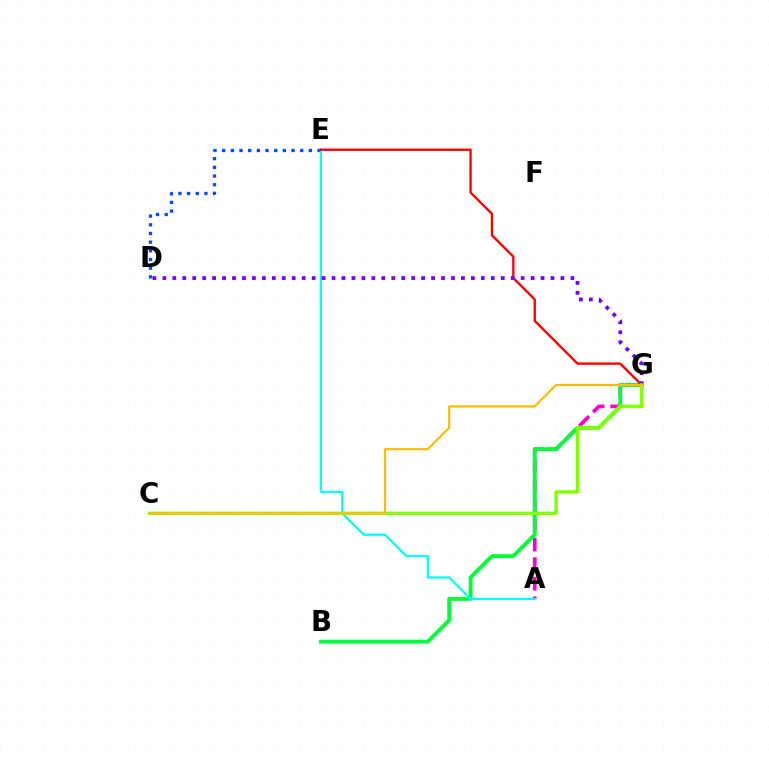{('D', 'E'): [{'color': '#004bff', 'line_style': 'dotted', 'thickness': 2.36}], ('A', 'G'): [{'color': '#ff00cf', 'line_style': 'dashed', 'thickness': 2.66}], ('B', 'G'): [{'color': '#00ff39', 'line_style': 'solid', 'thickness': 2.8}], ('A', 'E'): [{'color': '#00fff6', 'line_style': 'solid', 'thickness': 1.6}], ('E', 'G'): [{'color': '#ff0000', 'line_style': 'solid', 'thickness': 1.71}], ('D', 'G'): [{'color': '#7200ff', 'line_style': 'dotted', 'thickness': 2.7}], ('C', 'G'): [{'color': '#84ff00', 'line_style': 'solid', 'thickness': 2.45}, {'color': '#ffbd00', 'line_style': 'solid', 'thickness': 1.58}]}